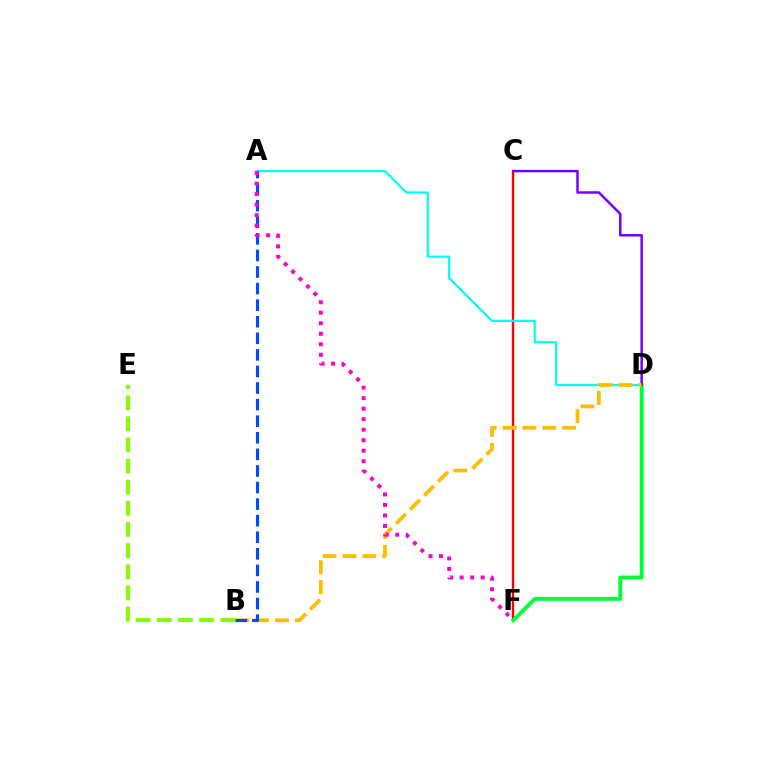{('C', 'F'): [{'color': '#ff0000', 'line_style': 'solid', 'thickness': 1.7}], ('A', 'D'): [{'color': '#00fff6', 'line_style': 'solid', 'thickness': 1.58}], ('D', 'F'): [{'color': '#00ff39', 'line_style': 'solid', 'thickness': 2.77}], ('B', 'E'): [{'color': '#84ff00', 'line_style': 'dashed', 'thickness': 2.87}], ('C', 'D'): [{'color': '#7200ff', 'line_style': 'solid', 'thickness': 1.78}], ('B', 'D'): [{'color': '#ffbd00', 'line_style': 'dashed', 'thickness': 2.7}], ('A', 'B'): [{'color': '#004bff', 'line_style': 'dashed', 'thickness': 2.25}], ('A', 'F'): [{'color': '#ff00cf', 'line_style': 'dotted', 'thickness': 2.86}]}